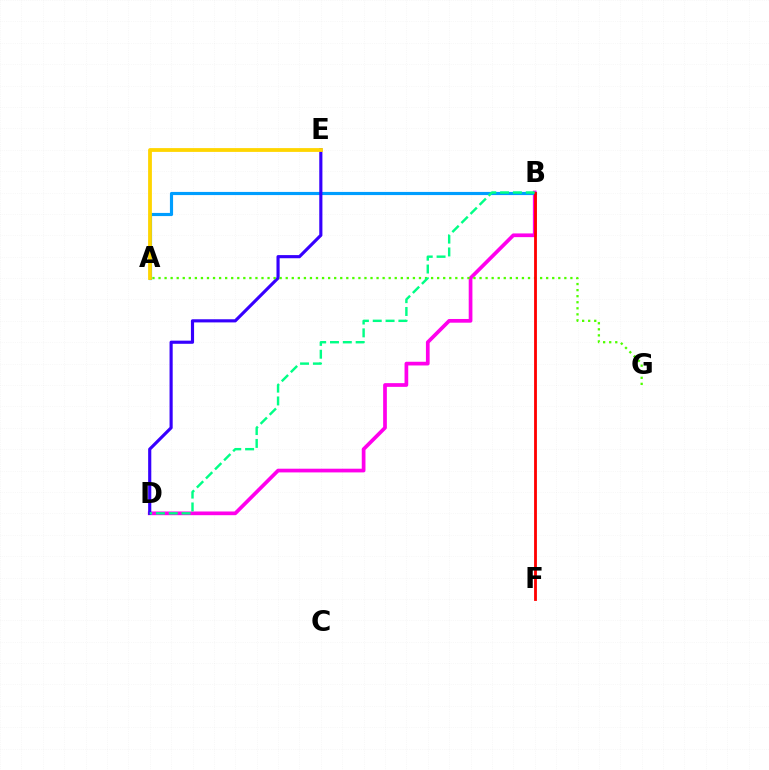{('B', 'D'): [{'color': '#ff00ed', 'line_style': 'solid', 'thickness': 2.67}, {'color': '#00ff86', 'line_style': 'dashed', 'thickness': 1.74}], ('A', 'B'): [{'color': '#009eff', 'line_style': 'solid', 'thickness': 2.27}], ('D', 'E'): [{'color': '#3700ff', 'line_style': 'solid', 'thickness': 2.27}], ('A', 'E'): [{'color': '#ffd500', 'line_style': 'solid', 'thickness': 2.73}], ('A', 'G'): [{'color': '#4fff00', 'line_style': 'dotted', 'thickness': 1.65}], ('B', 'F'): [{'color': '#ff0000', 'line_style': 'solid', 'thickness': 2.03}]}